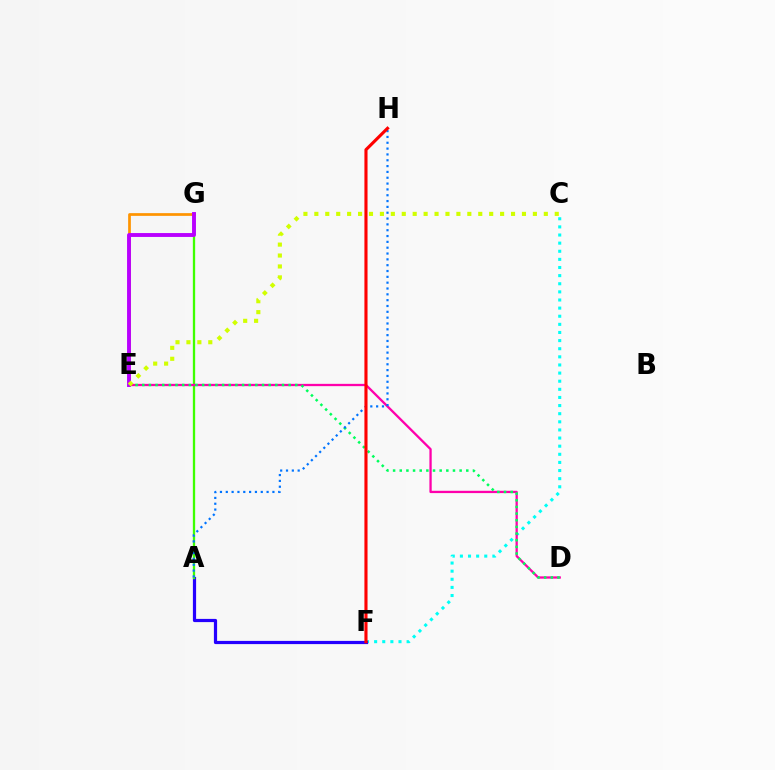{('C', 'F'): [{'color': '#00fff6', 'line_style': 'dotted', 'thickness': 2.21}], ('A', 'F'): [{'color': '#2500ff', 'line_style': 'solid', 'thickness': 2.31}], ('A', 'G'): [{'color': '#3dff00', 'line_style': 'solid', 'thickness': 1.66}], ('D', 'E'): [{'color': '#ff00ac', 'line_style': 'solid', 'thickness': 1.66}, {'color': '#00ff5c', 'line_style': 'dotted', 'thickness': 1.81}], ('E', 'G'): [{'color': '#ff9400', 'line_style': 'solid', 'thickness': 1.96}, {'color': '#b900ff', 'line_style': 'solid', 'thickness': 2.8}], ('A', 'H'): [{'color': '#0074ff', 'line_style': 'dotted', 'thickness': 1.58}], ('F', 'H'): [{'color': '#ff0000', 'line_style': 'solid', 'thickness': 2.25}], ('C', 'E'): [{'color': '#d1ff00', 'line_style': 'dotted', 'thickness': 2.97}]}